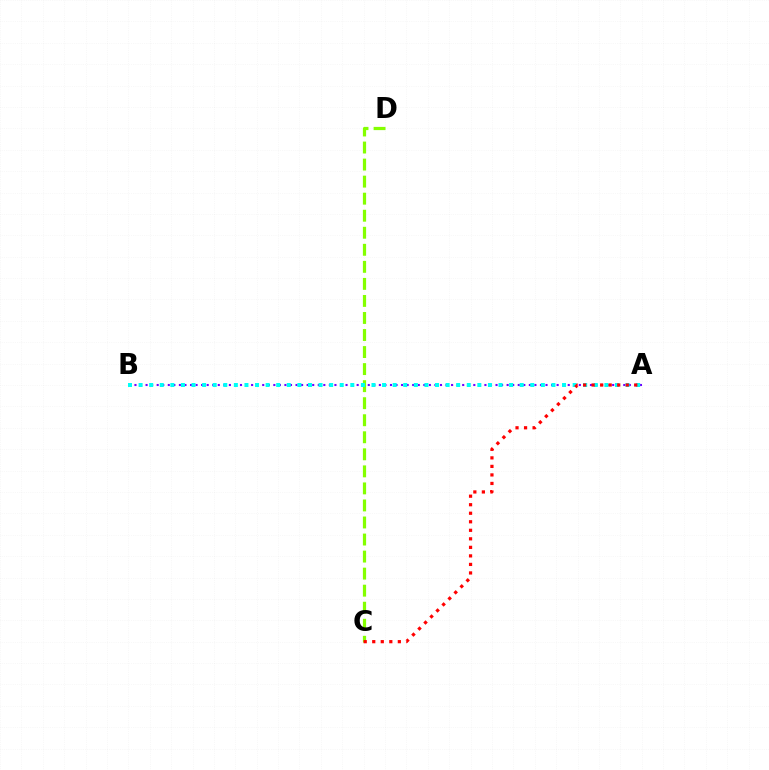{('A', 'B'): [{'color': '#7200ff', 'line_style': 'dotted', 'thickness': 1.51}, {'color': '#00fff6', 'line_style': 'dotted', 'thickness': 2.88}], ('C', 'D'): [{'color': '#84ff00', 'line_style': 'dashed', 'thickness': 2.32}], ('A', 'C'): [{'color': '#ff0000', 'line_style': 'dotted', 'thickness': 2.32}]}